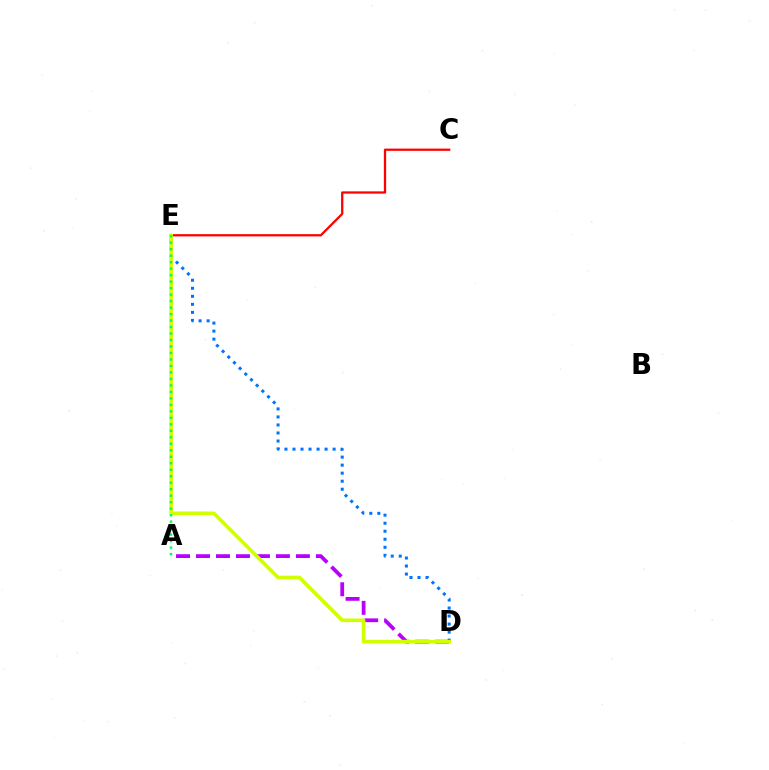{('A', 'D'): [{'color': '#b900ff', 'line_style': 'dashed', 'thickness': 2.71}], ('D', 'E'): [{'color': '#0074ff', 'line_style': 'dotted', 'thickness': 2.18}, {'color': '#d1ff00', 'line_style': 'solid', 'thickness': 2.64}], ('C', 'E'): [{'color': '#ff0000', 'line_style': 'solid', 'thickness': 1.64}], ('A', 'E'): [{'color': '#00ff5c', 'line_style': 'dotted', 'thickness': 1.76}]}